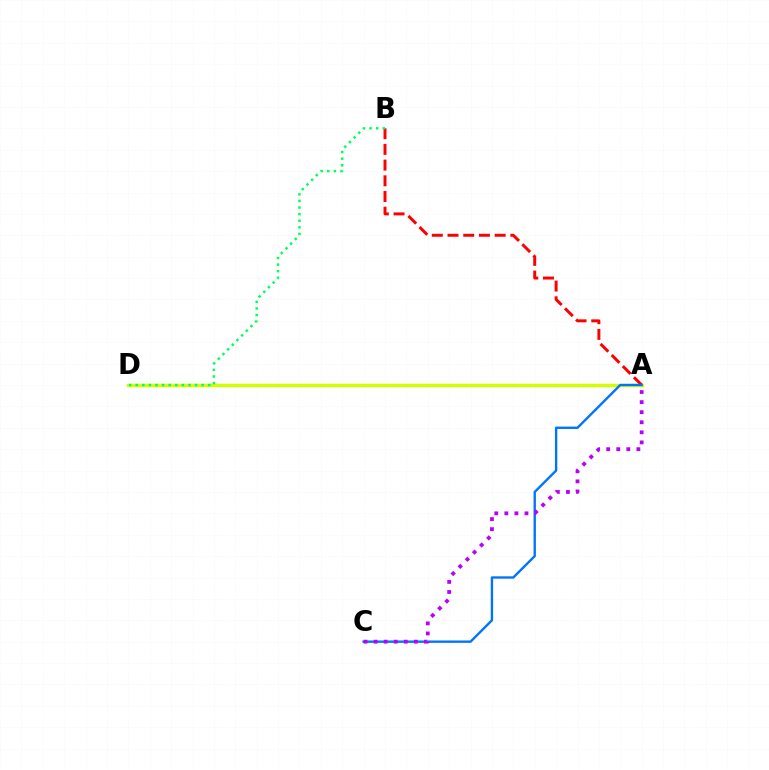{('A', 'D'): [{'color': '#d1ff00', 'line_style': 'solid', 'thickness': 2.45}], ('A', 'B'): [{'color': '#ff0000', 'line_style': 'dashed', 'thickness': 2.13}], ('B', 'D'): [{'color': '#00ff5c', 'line_style': 'dotted', 'thickness': 1.79}], ('A', 'C'): [{'color': '#0074ff', 'line_style': 'solid', 'thickness': 1.71}, {'color': '#b900ff', 'line_style': 'dotted', 'thickness': 2.74}]}